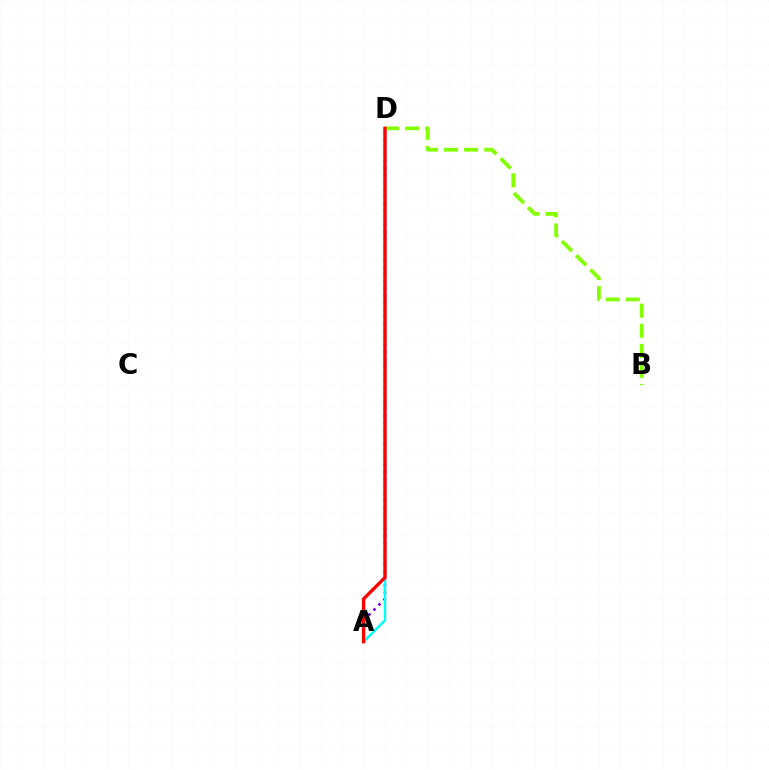{('A', 'D'): [{'color': '#7200ff', 'line_style': 'dotted', 'thickness': 1.92}, {'color': '#00fff6', 'line_style': 'solid', 'thickness': 1.75}, {'color': '#ff0000', 'line_style': 'solid', 'thickness': 2.42}], ('B', 'D'): [{'color': '#84ff00', 'line_style': 'dashed', 'thickness': 2.73}]}